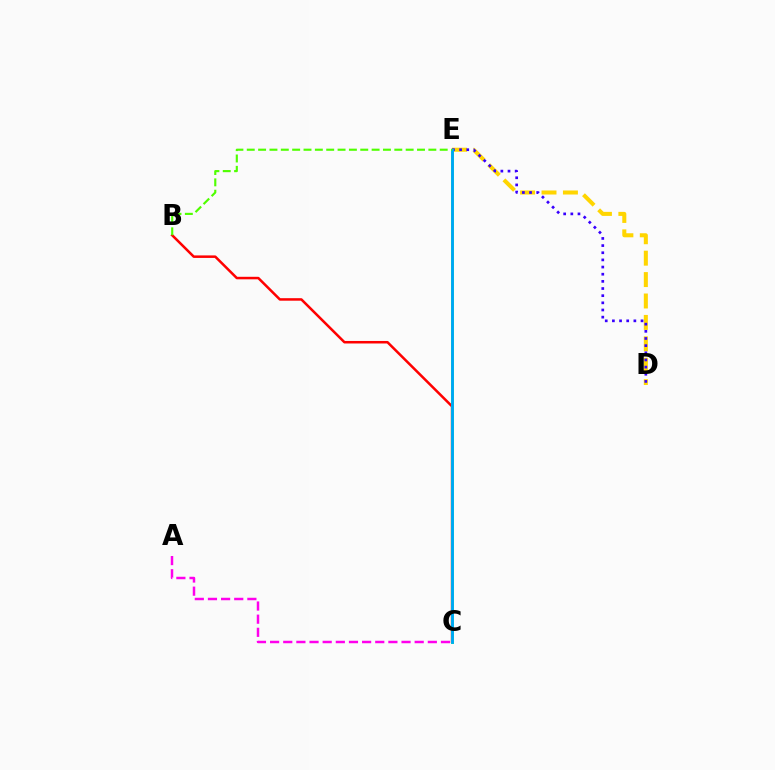{('D', 'E'): [{'color': '#ffd500', 'line_style': 'dashed', 'thickness': 2.91}, {'color': '#3700ff', 'line_style': 'dotted', 'thickness': 1.94}], ('B', 'C'): [{'color': '#ff0000', 'line_style': 'solid', 'thickness': 1.81}], ('C', 'E'): [{'color': '#00ff86', 'line_style': 'solid', 'thickness': 2.12}, {'color': '#009eff', 'line_style': 'solid', 'thickness': 1.84}], ('B', 'E'): [{'color': '#4fff00', 'line_style': 'dashed', 'thickness': 1.54}], ('A', 'C'): [{'color': '#ff00ed', 'line_style': 'dashed', 'thickness': 1.79}]}